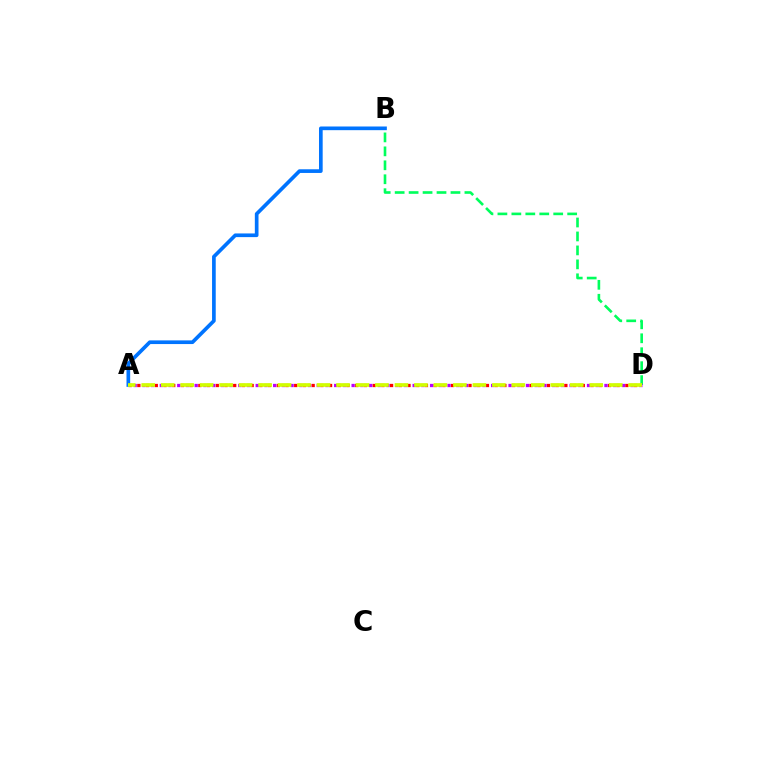{('B', 'D'): [{'color': '#00ff5c', 'line_style': 'dashed', 'thickness': 1.9}], ('A', 'D'): [{'color': '#ff0000', 'line_style': 'dotted', 'thickness': 2.37}, {'color': '#b900ff', 'line_style': 'dotted', 'thickness': 2.37}, {'color': '#d1ff00', 'line_style': 'dashed', 'thickness': 2.65}], ('A', 'B'): [{'color': '#0074ff', 'line_style': 'solid', 'thickness': 2.65}]}